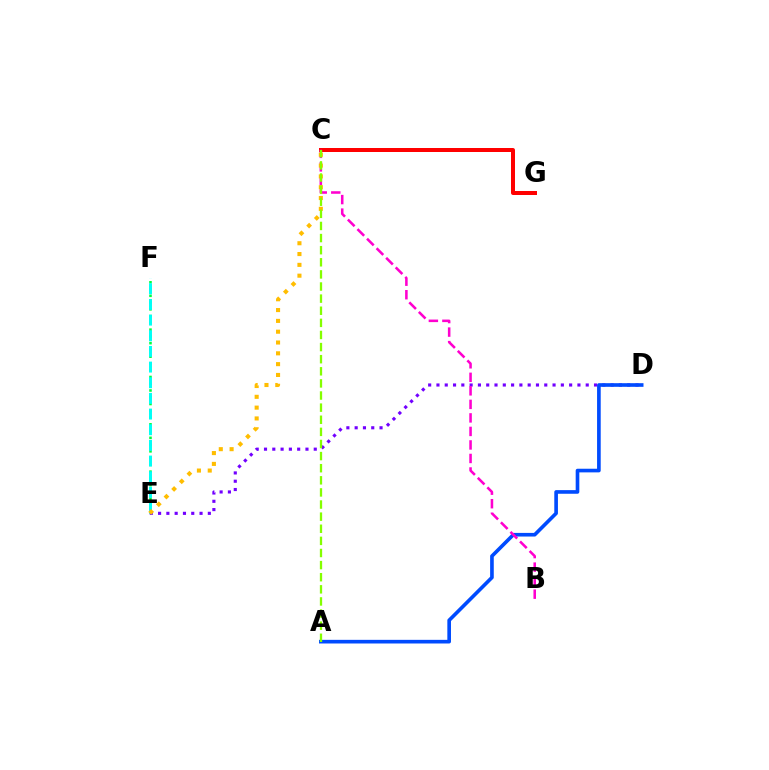{('E', 'F'): [{'color': '#00ff39', 'line_style': 'dotted', 'thickness': 1.84}, {'color': '#00fff6', 'line_style': 'dashed', 'thickness': 2.13}], ('D', 'E'): [{'color': '#7200ff', 'line_style': 'dotted', 'thickness': 2.25}], ('C', 'G'): [{'color': '#ff0000', 'line_style': 'solid', 'thickness': 2.88}], ('A', 'D'): [{'color': '#004bff', 'line_style': 'solid', 'thickness': 2.62}], ('B', 'C'): [{'color': '#ff00cf', 'line_style': 'dashed', 'thickness': 1.84}], ('C', 'E'): [{'color': '#ffbd00', 'line_style': 'dotted', 'thickness': 2.94}], ('A', 'C'): [{'color': '#84ff00', 'line_style': 'dashed', 'thickness': 1.65}]}